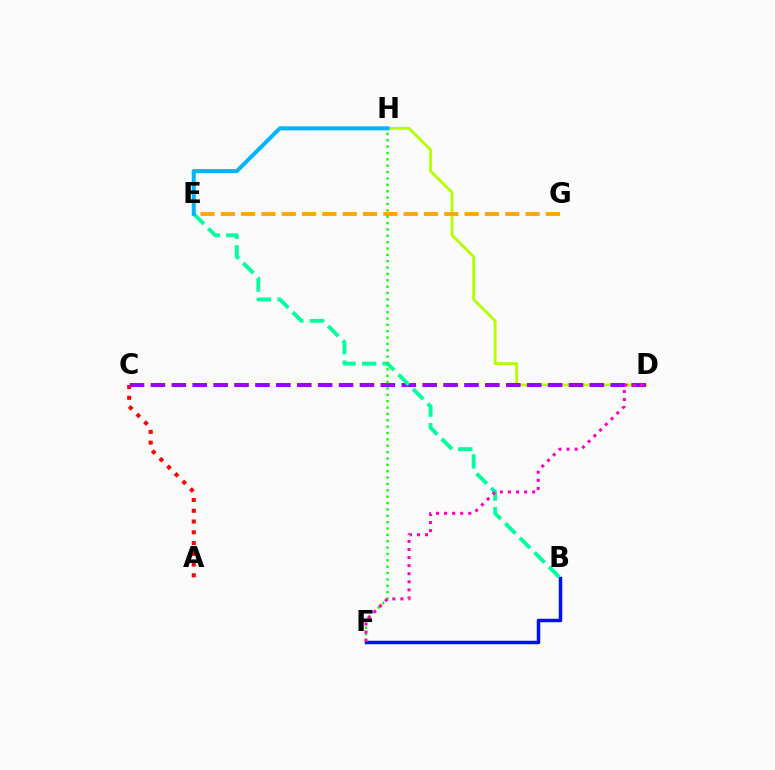{('D', 'H'): [{'color': '#b3ff00', 'line_style': 'solid', 'thickness': 2.03}], ('B', 'F'): [{'color': '#0010ff', 'line_style': 'solid', 'thickness': 2.51}], ('C', 'D'): [{'color': '#9b00ff', 'line_style': 'dashed', 'thickness': 2.84}], ('E', 'G'): [{'color': '#ffa500', 'line_style': 'dashed', 'thickness': 2.76}], ('B', 'E'): [{'color': '#00ff9d', 'line_style': 'dashed', 'thickness': 2.8}], ('F', 'H'): [{'color': '#08ff00', 'line_style': 'dotted', 'thickness': 1.73}], ('A', 'C'): [{'color': '#ff0000', 'line_style': 'dotted', 'thickness': 2.92}], ('D', 'F'): [{'color': '#ff00bd', 'line_style': 'dotted', 'thickness': 2.19}], ('E', 'H'): [{'color': '#00b5ff', 'line_style': 'solid', 'thickness': 2.9}]}